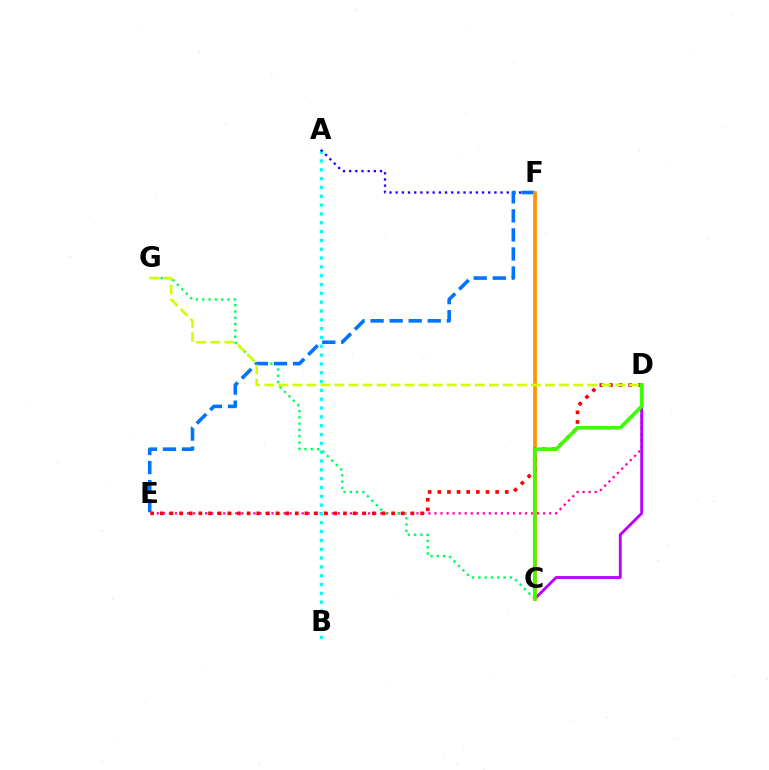{('D', 'E'): [{'color': '#ff00ac', 'line_style': 'dotted', 'thickness': 1.64}, {'color': '#ff0000', 'line_style': 'dotted', 'thickness': 2.62}], ('A', 'B'): [{'color': '#00fff6', 'line_style': 'dotted', 'thickness': 2.4}], ('C', 'G'): [{'color': '#00ff5c', 'line_style': 'dotted', 'thickness': 1.71}], ('A', 'F'): [{'color': '#2500ff', 'line_style': 'dotted', 'thickness': 1.68}], ('E', 'F'): [{'color': '#0074ff', 'line_style': 'dashed', 'thickness': 2.59}], ('C', 'D'): [{'color': '#b900ff', 'line_style': 'solid', 'thickness': 2.05}, {'color': '#3dff00', 'line_style': 'solid', 'thickness': 2.63}], ('C', 'F'): [{'color': '#ff9400', 'line_style': 'solid', 'thickness': 2.66}], ('D', 'G'): [{'color': '#d1ff00', 'line_style': 'dashed', 'thickness': 1.91}]}